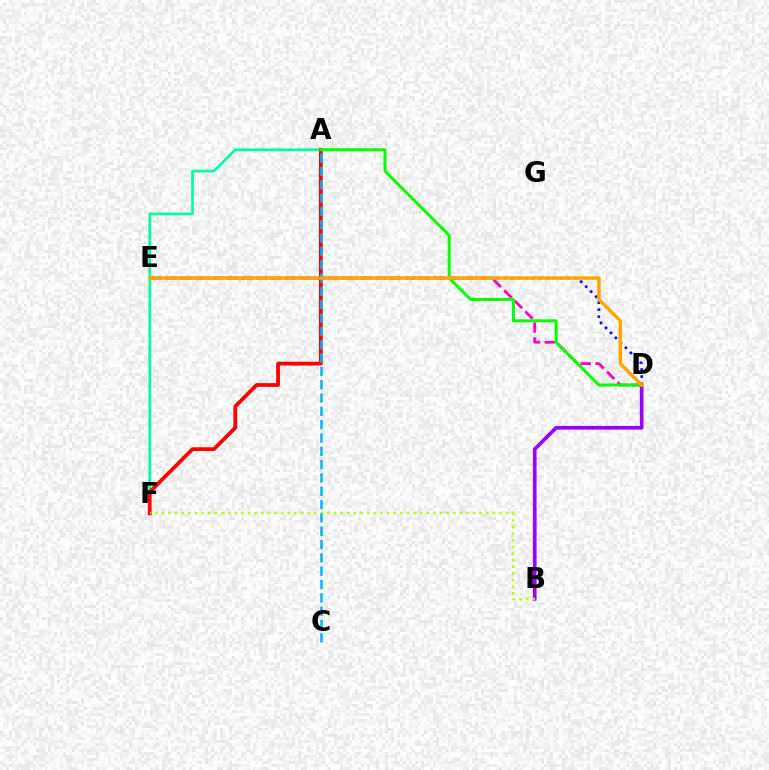{('B', 'D'): [{'color': '#9b00ff', 'line_style': 'solid', 'thickness': 2.64}], ('D', 'E'): [{'color': '#0010ff', 'line_style': 'dotted', 'thickness': 1.92}, {'color': '#ff00bd', 'line_style': 'dashed', 'thickness': 2.02}, {'color': '#ffa500', 'line_style': 'solid', 'thickness': 2.48}], ('A', 'F'): [{'color': '#00ff9d', 'line_style': 'solid', 'thickness': 1.92}, {'color': '#ff0000', 'line_style': 'solid', 'thickness': 2.72}], ('B', 'F'): [{'color': '#b3ff00', 'line_style': 'dotted', 'thickness': 1.8}], ('A', 'C'): [{'color': '#00b5ff', 'line_style': 'dashed', 'thickness': 1.81}], ('A', 'D'): [{'color': '#08ff00', 'line_style': 'solid', 'thickness': 2.16}]}